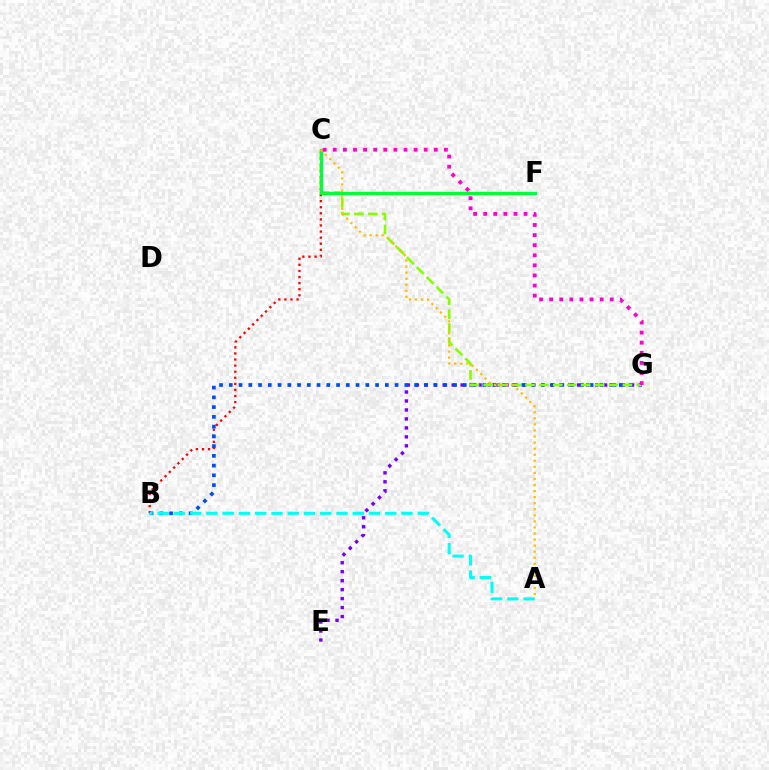{('E', 'G'): [{'color': '#7200ff', 'line_style': 'dotted', 'thickness': 2.44}], ('B', 'C'): [{'color': '#ff0000', 'line_style': 'dotted', 'thickness': 1.65}], ('B', 'G'): [{'color': '#004bff', 'line_style': 'dotted', 'thickness': 2.65}], ('C', 'G'): [{'color': '#84ff00', 'line_style': 'dashed', 'thickness': 1.89}, {'color': '#ff00cf', 'line_style': 'dotted', 'thickness': 2.74}], ('C', 'F'): [{'color': '#00ff39', 'line_style': 'solid', 'thickness': 2.35}], ('A', 'B'): [{'color': '#00fff6', 'line_style': 'dashed', 'thickness': 2.21}], ('A', 'C'): [{'color': '#ffbd00', 'line_style': 'dotted', 'thickness': 1.65}]}